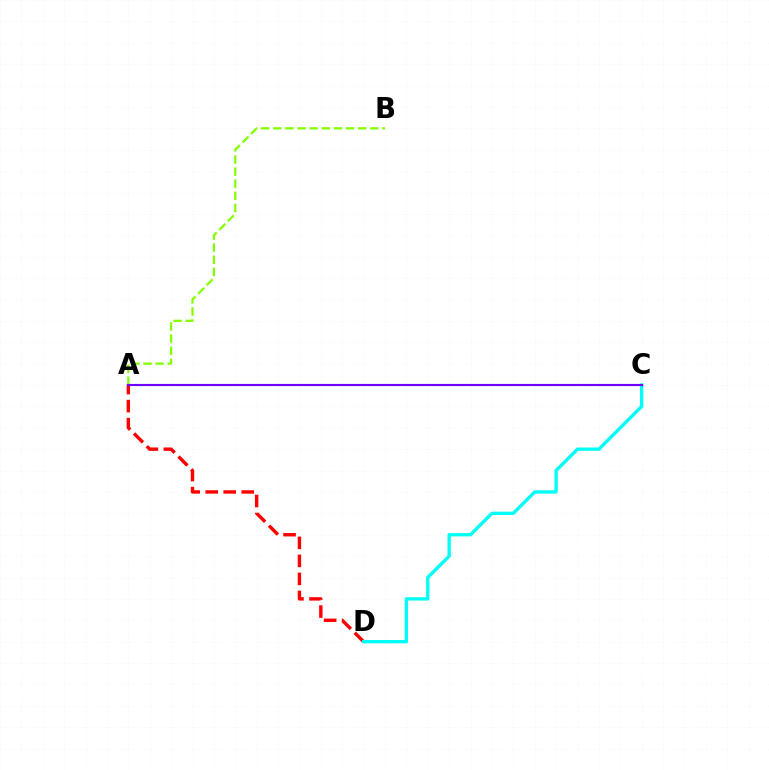{('A', 'D'): [{'color': '#ff0000', 'line_style': 'dashed', 'thickness': 2.45}], ('A', 'B'): [{'color': '#84ff00', 'line_style': 'dashed', 'thickness': 1.65}], ('C', 'D'): [{'color': '#00fff6', 'line_style': 'solid', 'thickness': 2.4}], ('A', 'C'): [{'color': '#7200ff', 'line_style': 'solid', 'thickness': 1.55}]}